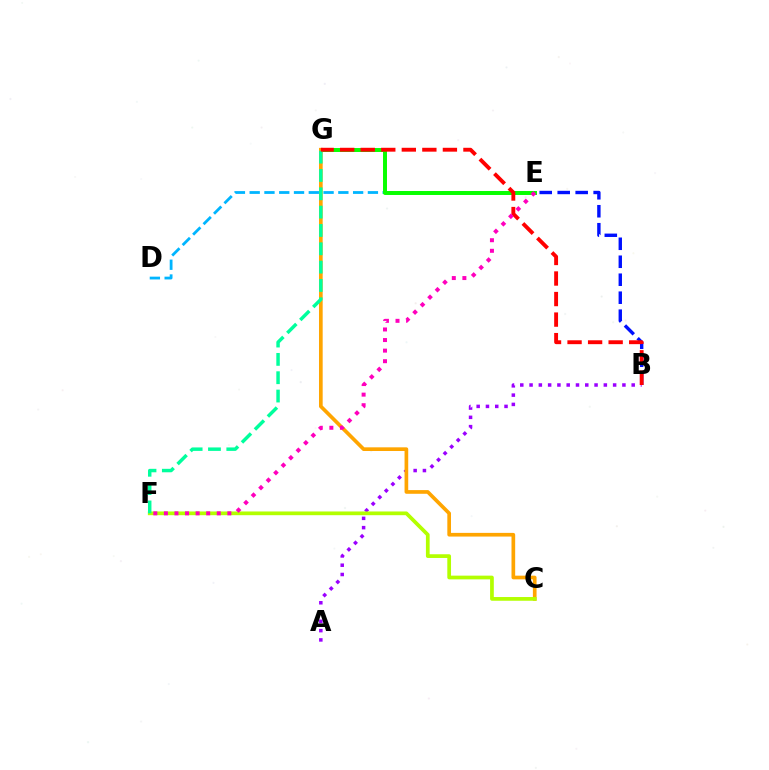{('A', 'B'): [{'color': '#9b00ff', 'line_style': 'dotted', 'thickness': 2.52}], ('D', 'E'): [{'color': '#00b5ff', 'line_style': 'dashed', 'thickness': 2.01}], ('E', 'G'): [{'color': '#08ff00', 'line_style': 'solid', 'thickness': 2.85}], ('B', 'E'): [{'color': '#0010ff', 'line_style': 'dashed', 'thickness': 2.44}], ('C', 'G'): [{'color': '#ffa500', 'line_style': 'solid', 'thickness': 2.65}], ('C', 'F'): [{'color': '#b3ff00', 'line_style': 'solid', 'thickness': 2.68}], ('F', 'G'): [{'color': '#00ff9d', 'line_style': 'dashed', 'thickness': 2.49}], ('B', 'G'): [{'color': '#ff0000', 'line_style': 'dashed', 'thickness': 2.79}], ('E', 'F'): [{'color': '#ff00bd', 'line_style': 'dotted', 'thickness': 2.87}]}